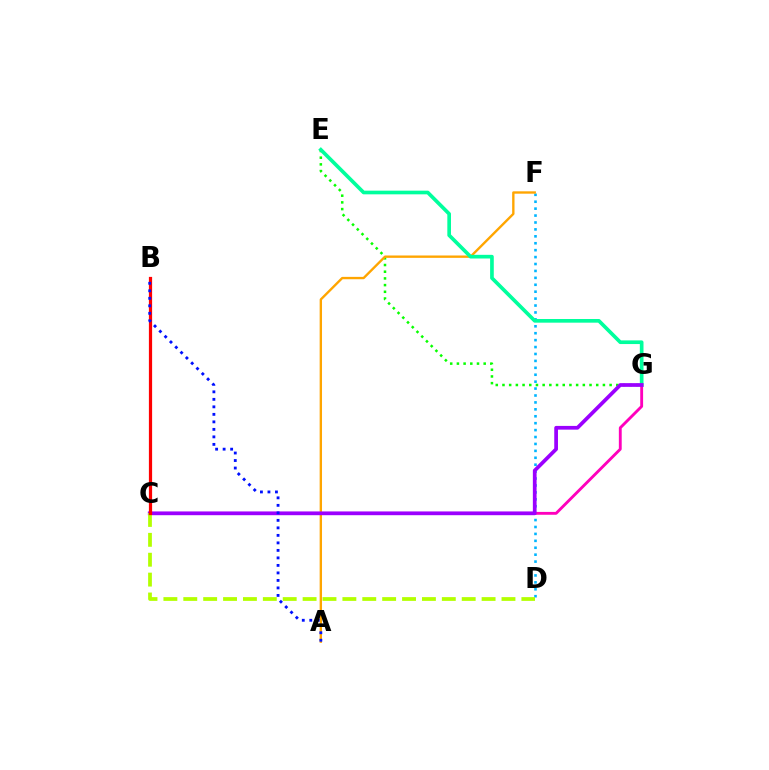{('D', 'F'): [{'color': '#00b5ff', 'line_style': 'dotted', 'thickness': 1.88}], ('E', 'G'): [{'color': '#08ff00', 'line_style': 'dotted', 'thickness': 1.82}, {'color': '#00ff9d', 'line_style': 'solid', 'thickness': 2.64}], ('A', 'F'): [{'color': '#ffa500', 'line_style': 'solid', 'thickness': 1.7}], ('C', 'G'): [{'color': '#ff00bd', 'line_style': 'solid', 'thickness': 2.06}, {'color': '#9b00ff', 'line_style': 'solid', 'thickness': 2.68}], ('C', 'D'): [{'color': '#b3ff00', 'line_style': 'dashed', 'thickness': 2.7}], ('B', 'C'): [{'color': '#ff0000', 'line_style': 'solid', 'thickness': 2.32}], ('A', 'B'): [{'color': '#0010ff', 'line_style': 'dotted', 'thickness': 2.04}]}